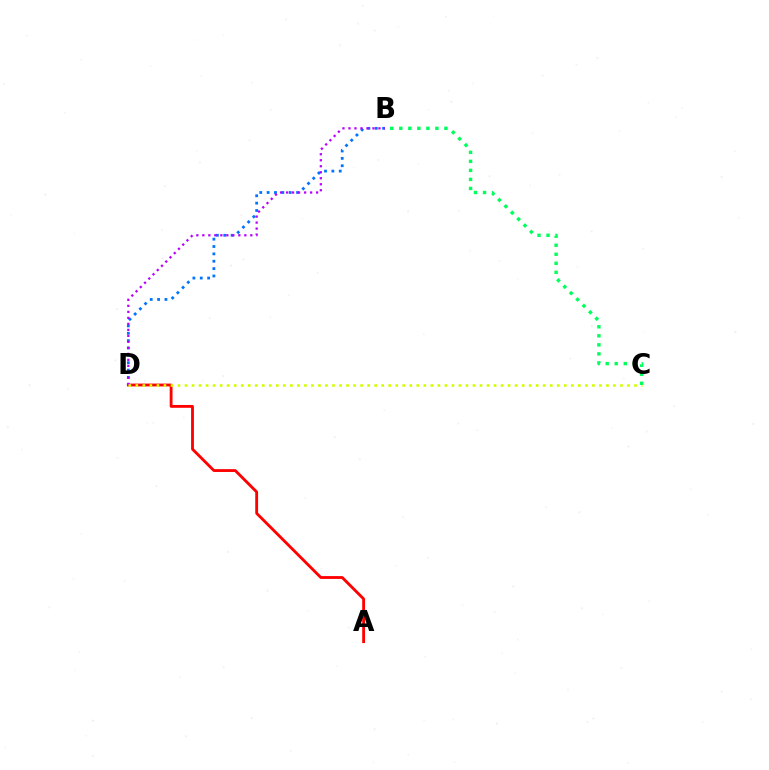{('A', 'D'): [{'color': '#ff0000', 'line_style': 'solid', 'thickness': 2.04}], ('B', 'D'): [{'color': '#0074ff', 'line_style': 'dotted', 'thickness': 2.0}, {'color': '#b900ff', 'line_style': 'dotted', 'thickness': 1.63}], ('C', 'D'): [{'color': '#d1ff00', 'line_style': 'dotted', 'thickness': 1.91}], ('B', 'C'): [{'color': '#00ff5c', 'line_style': 'dotted', 'thickness': 2.45}]}